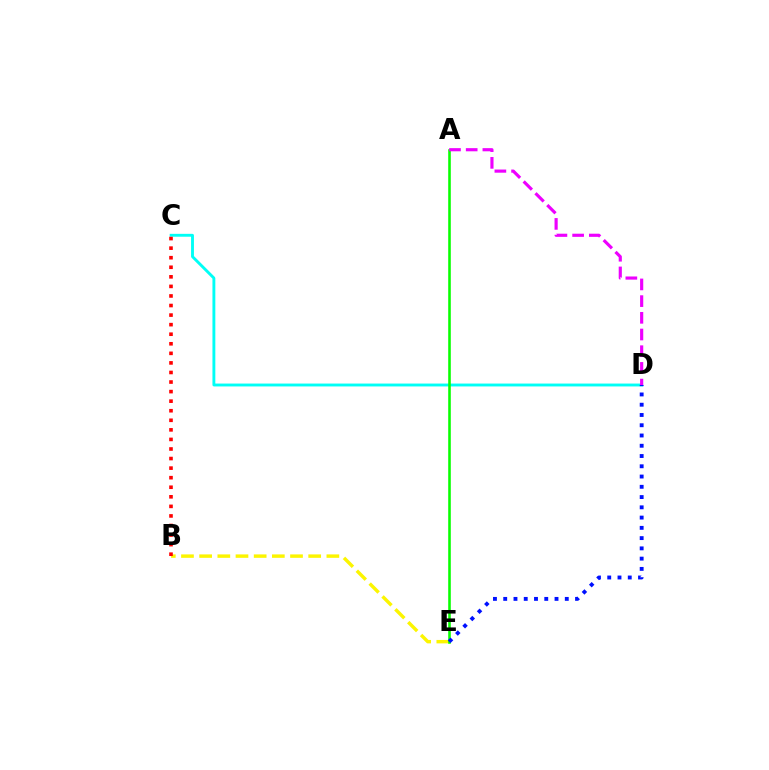{('B', 'E'): [{'color': '#fcf500', 'line_style': 'dashed', 'thickness': 2.47}], ('C', 'D'): [{'color': '#00fff6', 'line_style': 'solid', 'thickness': 2.07}], ('B', 'C'): [{'color': '#ff0000', 'line_style': 'dotted', 'thickness': 2.6}], ('A', 'E'): [{'color': '#08ff00', 'line_style': 'solid', 'thickness': 1.86}], ('D', 'E'): [{'color': '#0010ff', 'line_style': 'dotted', 'thickness': 2.79}], ('A', 'D'): [{'color': '#ee00ff', 'line_style': 'dashed', 'thickness': 2.27}]}